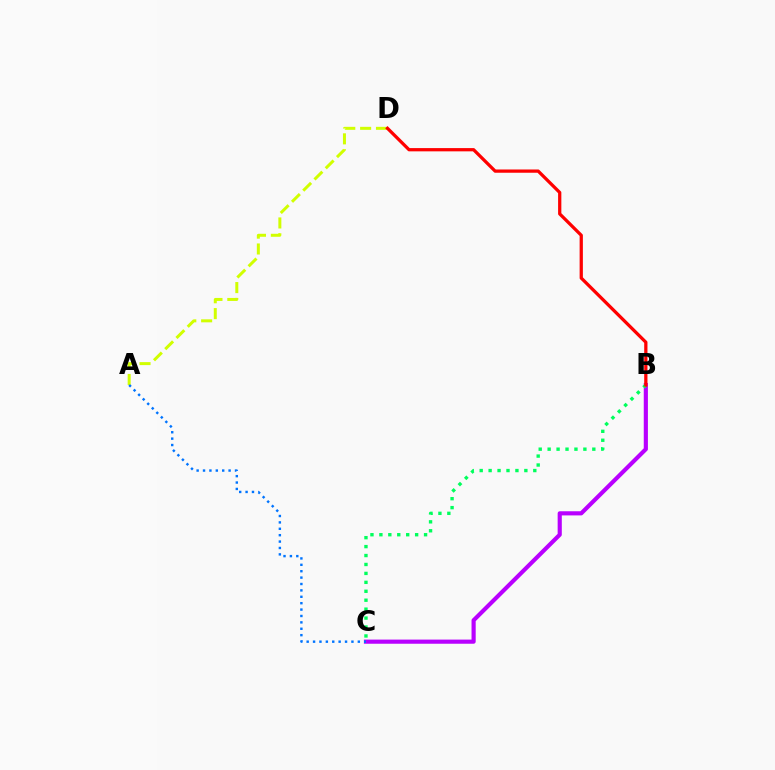{('B', 'C'): [{'color': '#b900ff', 'line_style': 'solid', 'thickness': 2.99}, {'color': '#00ff5c', 'line_style': 'dotted', 'thickness': 2.43}], ('A', 'D'): [{'color': '#d1ff00', 'line_style': 'dashed', 'thickness': 2.15}], ('A', 'C'): [{'color': '#0074ff', 'line_style': 'dotted', 'thickness': 1.74}], ('B', 'D'): [{'color': '#ff0000', 'line_style': 'solid', 'thickness': 2.34}]}